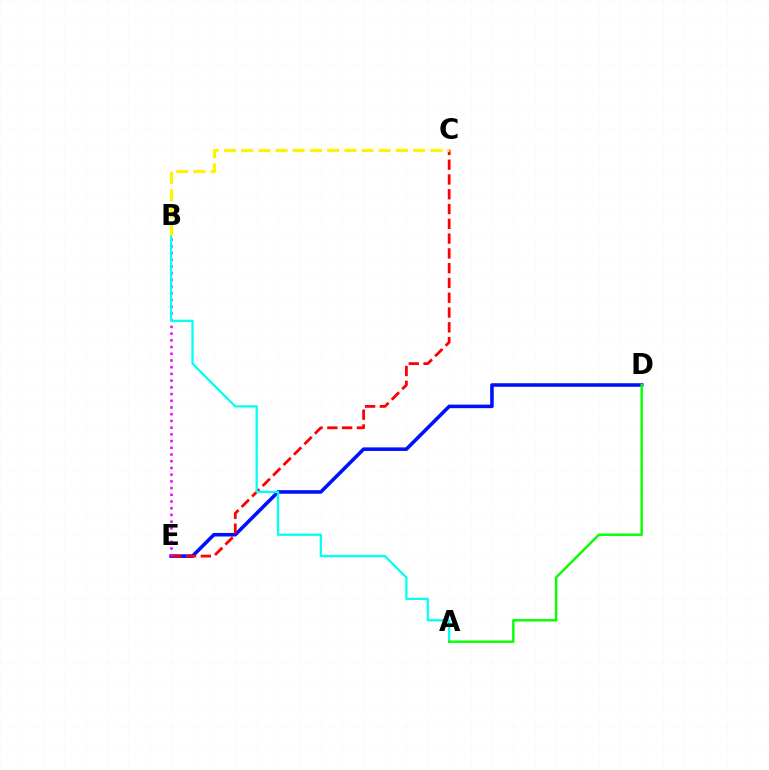{('D', 'E'): [{'color': '#0010ff', 'line_style': 'solid', 'thickness': 2.57}], ('C', 'E'): [{'color': '#ff0000', 'line_style': 'dashed', 'thickness': 2.01}], ('B', 'E'): [{'color': '#ee00ff', 'line_style': 'dotted', 'thickness': 1.82}], ('A', 'B'): [{'color': '#00fff6', 'line_style': 'solid', 'thickness': 1.62}], ('B', 'C'): [{'color': '#fcf500', 'line_style': 'dashed', 'thickness': 2.34}], ('A', 'D'): [{'color': '#08ff00', 'line_style': 'solid', 'thickness': 1.76}]}